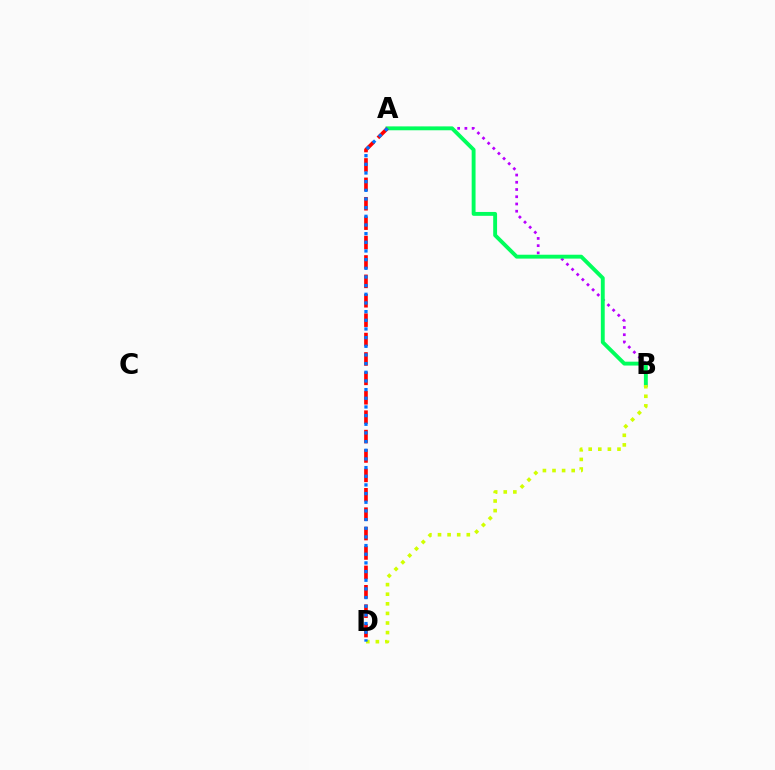{('A', 'B'): [{'color': '#b900ff', 'line_style': 'dotted', 'thickness': 1.97}, {'color': '#00ff5c', 'line_style': 'solid', 'thickness': 2.79}], ('A', 'D'): [{'color': '#ff0000', 'line_style': 'dashed', 'thickness': 2.64}, {'color': '#0074ff', 'line_style': 'dotted', 'thickness': 2.35}], ('B', 'D'): [{'color': '#d1ff00', 'line_style': 'dotted', 'thickness': 2.61}]}